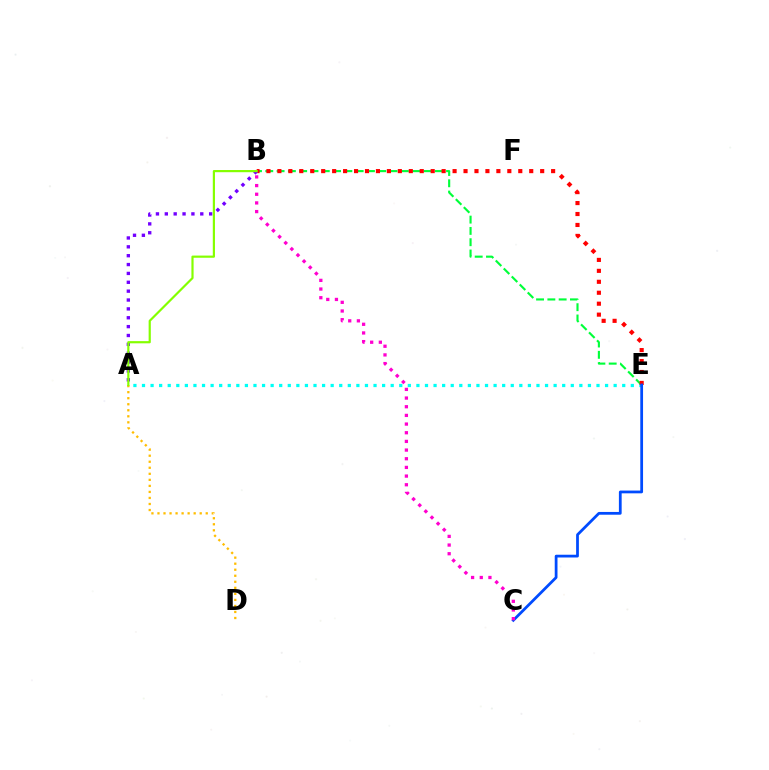{('B', 'E'): [{'color': '#00ff39', 'line_style': 'dashed', 'thickness': 1.53}, {'color': '#ff0000', 'line_style': 'dotted', 'thickness': 2.97}], ('A', 'D'): [{'color': '#ffbd00', 'line_style': 'dotted', 'thickness': 1.64}], ('A', 'E'): [{'color': '#00fff6', 'line_style': 'dotted', 'thickness': 2.33}], ('C', 'E'): [{'color': '#004bff', 'line_style': 'solid', 'thickness': 1.99}], ('A', 'B'): [{'color': '#7200ff', 'line_style': 'dotted', 'thickness': 2.41}, {'color': '#84ff00', 'line_style': 'solid', 'thickness': 1.57}], ('B', 'C'): [{'color': '#ff00cf', 'line_style': 'dotted', 'thickness': 2.36}]}